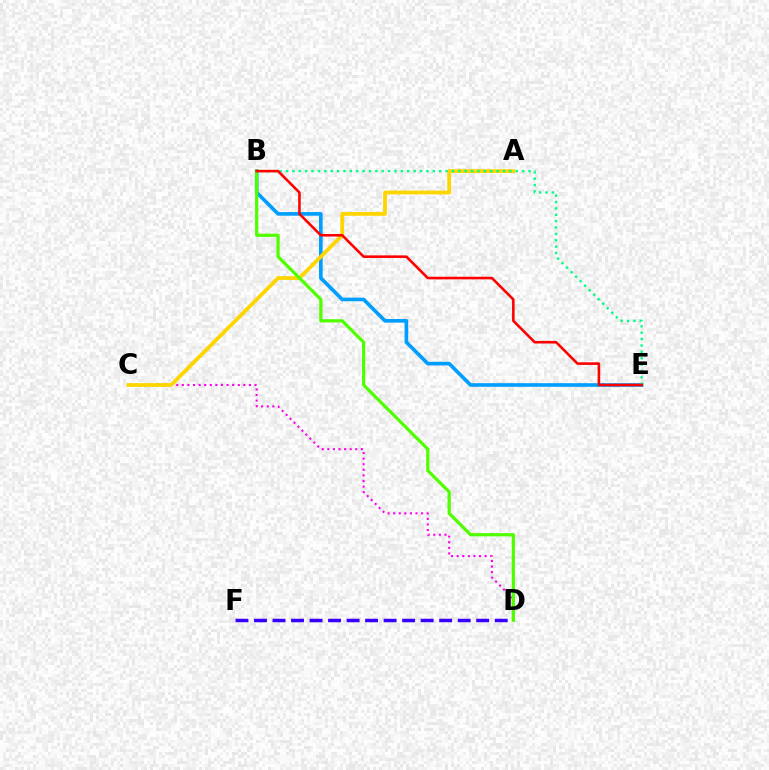{('C', 'D'): [{'color': '#ff00ed', 'line_style': 'dotted', 'thickness': 1.52}], ('B', 'E'): [{'color': '#009eff', 'line_style': 'solid', 'thickness': 2.62}, {'color': '#00ff86', 'line_style': 'dotted', 'thickness': 1.73}, {'color': '#ff0000', 'line_style': 'solid', 'thickness': 1.86}], ('D', 'F'): [{'color': '#3700ff', 'line_style': 'dashed', 'thickness': 2.52}], ('A', 'C'): [{'color': '#ffd500', 'line_style': 'solid', 'thickness': 2.72}], ('B', 'D'): [{'color': '#4fff00', 'line_style': 'solid', 'thickness': 2.32}]}